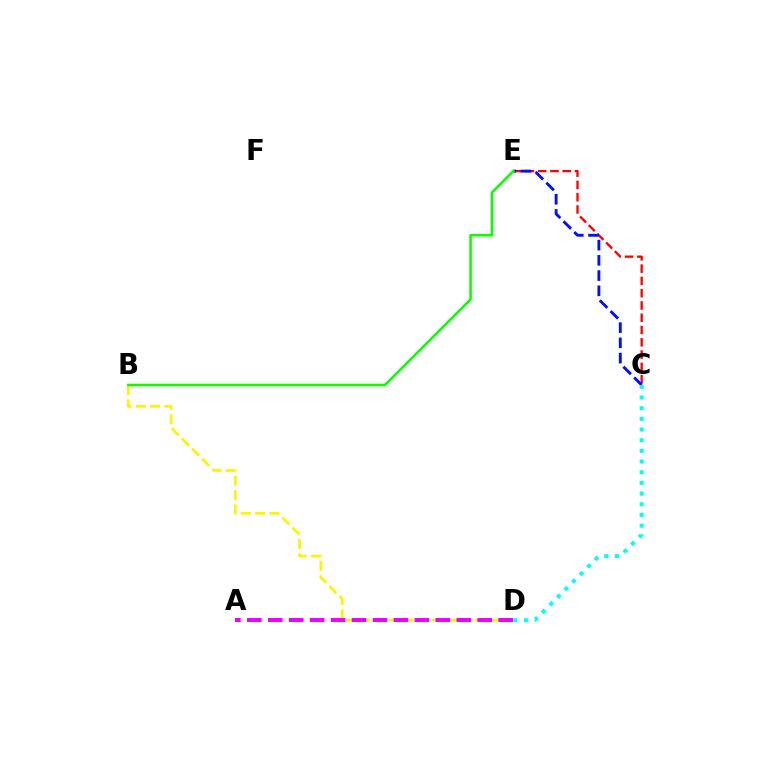{('B', 'D'): [{'color': '#fcf500', 'line_style': 'dashed', 'thickness': 1.95}], ('C', 'E'): [{'color': '#ff0000', 'line_style': 'dashed', 'thickness': 1.67}, {'color': '#0010ff', 'line_style': 'dashed', 'thickness': 2.07}], ('C', 'D'): [{'color': '#00fff6', 'line_style': 'dotted', 'thickness': 2.9}], ('A', 'D'): [{'color': '#ee00ff', 'line_style': 'dashed', 'thickness': 2.85}], ('B', 'E'): [{'color': '#08ff00', 'line_style': 'solid', 'thickness': 1.82}]}